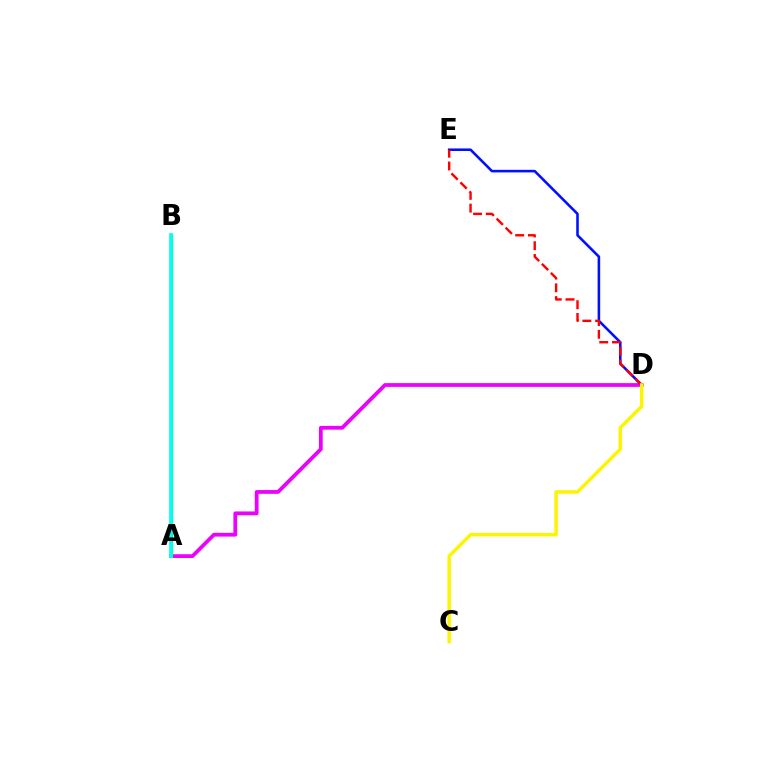{('A', 'D'): [{'color': '#ee00ff', 'line_style': 'solid', 'thickness': 2.71}], ('D', 'E'): [{'color': '#0010ff', 'line_style': 'solid', 'thickness': 1.85}, {'color': '#ff0000', 'line_style': 'dashed', 'thickness': 1.73}], ('A', 'B'): [{'color': '#08ff00', 'line_style': 'solid', 'thickness': 2.34}, {'color': '#00fff6', 'line_style': 'solid', 'thickness': 2.65}], ('C', 'D'): [{'color': '#fcf500', 'line_style': 'solid', 'thickness': 2.49}]}